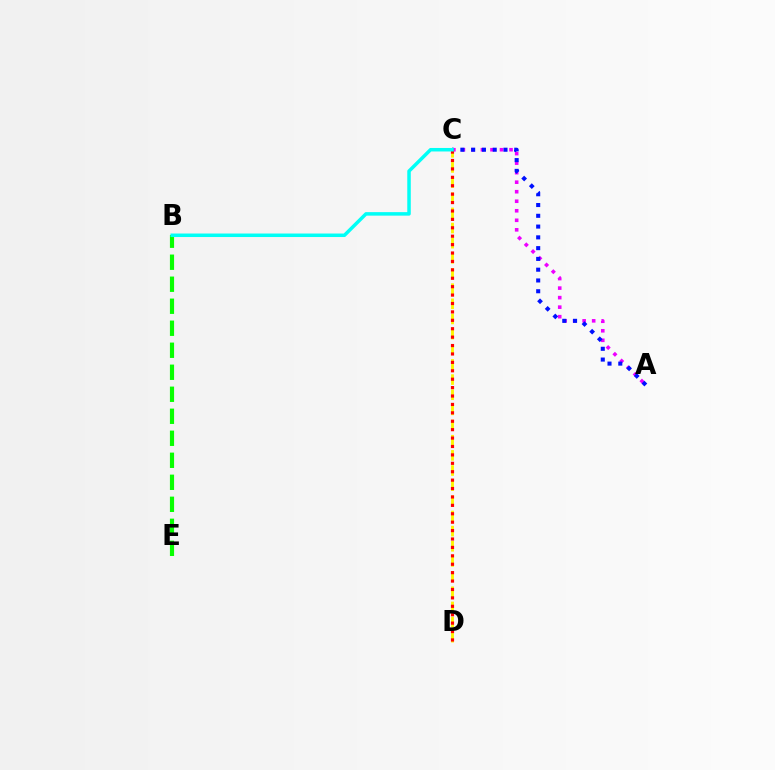{('B', 'E'): [{'color': '#08ff00', 'line_style': 'dashed', 'thickness': 2.99}], ('A', 'C'): [{'color': '#ee00ff', 'line_style': 'dotted', 'thickness': 2.59}, {'color': '#0010ff', 'line_style': 'dotted', 'thickness': 2.93}], ('C', 'D'): [{'color': '#fcf500', 'line_style': 'dashed', 'thickness': 2.06}, {'color': '#ff0000', 'line_style': 'dotted', 'thickness': 2.29}], ('B', 'C'): [{'color': '#00fff6', 'line_style': 'solid', 'thickness': 2.53}]}